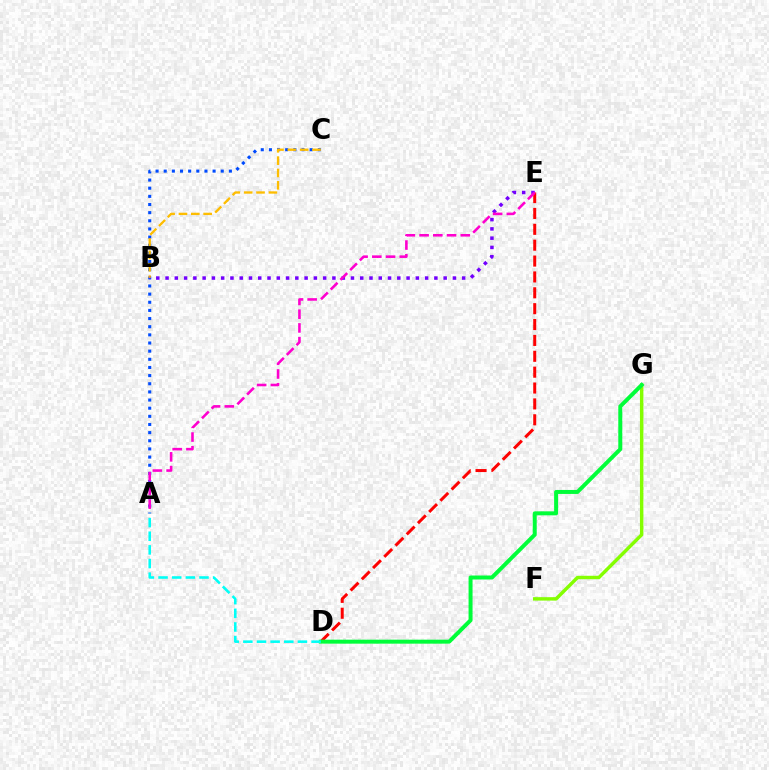{('A', 'C'): [{'color': '#004bff', 'line_style': 'dotted', 'thickness': 2.21}], ('D', 'E'): [{'color': '#ff0000', 'line_style': 'dashed', 'thickness': 2.16}], ('B', 'C'): [{'color': '#ffbd00', 'line_style': 'dashed', 'thickness': 1.68}], ('B', 'E'): [{'color': '#7200ff', 'line_style': 'dotted', 'thickness': 2.52}], ('A', 'E'): [{'color': '#ff00cf', 'line_style': 'dashed', 'thickness': 1.87}], ('F', 'G'): [{'color': '#84ff00', 'line_style': 'solid', 'thickness': 2.48}], ('D', 'G'): [{'color': '#00ff39', 'line_style': 'solid', 'thickness': 2.87}], ('A', 'D'): [{'color': '#00fff6', 'line_style': 'dashed', 'thickness': 1.85}]}